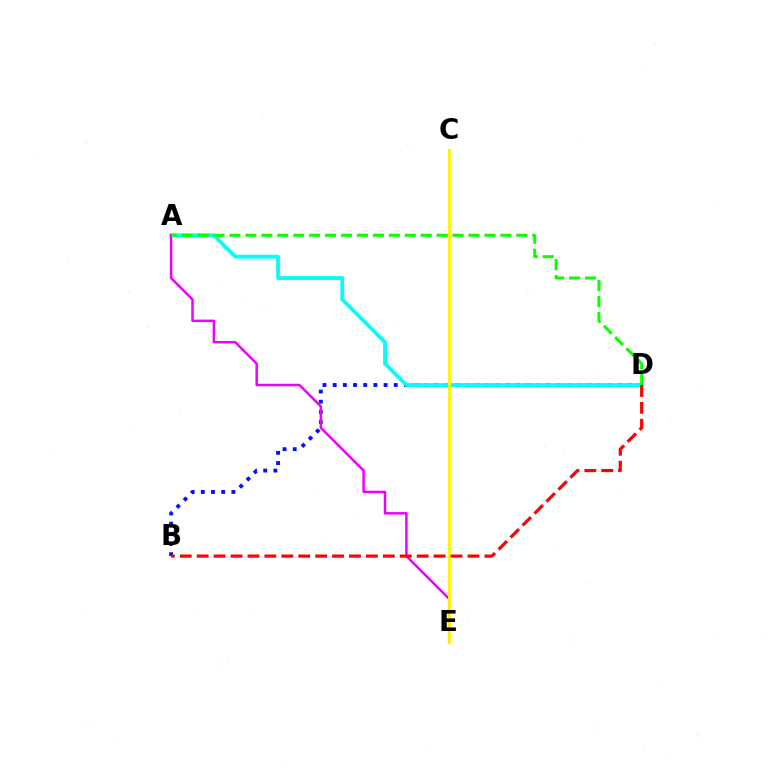{('B', 'D'): [{'color': '#0010ff', 'line_style': 'dotted', 'thickness': 2.77}, {'color': '#ff0000', 'line_style': 'dashed', 'thickness': 2.3}], ('A', 'D'): [{'color': '#00fff6', 'line_style': 'solid', 'thickness': 2.74}, {'color': '#08ff00', 'line_style': 'dashed', 'thickness': 2.16}], ('A', 'E'): [{'color': '#ee00ff', 'line_style': 'solid', 'thickness': 1.79}], ('C', 'E'): [{'color': '#fcf500', 'line_style': 'solid', 'thickness': 2.06}]}